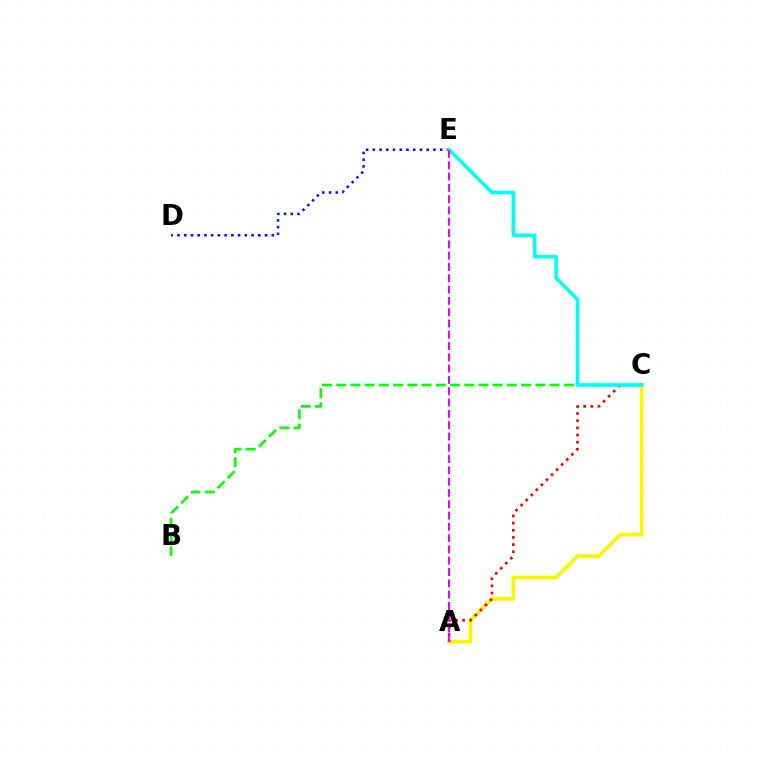{('B', 'C'): [{'color': '#08ff00', 'line_style': 'dashed', 'thickness': 1.93}], ('A', 'C'): [{'color': '#fcf500', 'line_style': 'solid', 'thickness': 2.66}, {'color': '#ff0000', 'line_style': 'dotted', 'thickness': 1.95}], ('D', 'E'): [{'color': '#0010ff', 'line_style': 'dotted', 'thickness': 1.83}], ('C', 'E'): [{'color': '#00fff6', 'line_style': 'solid', 'thickness': 2.59}], ('A', 'E'): [{'color': '#ee00ff', 'line_style': 'dashed', 'thickness': 1.54}]}